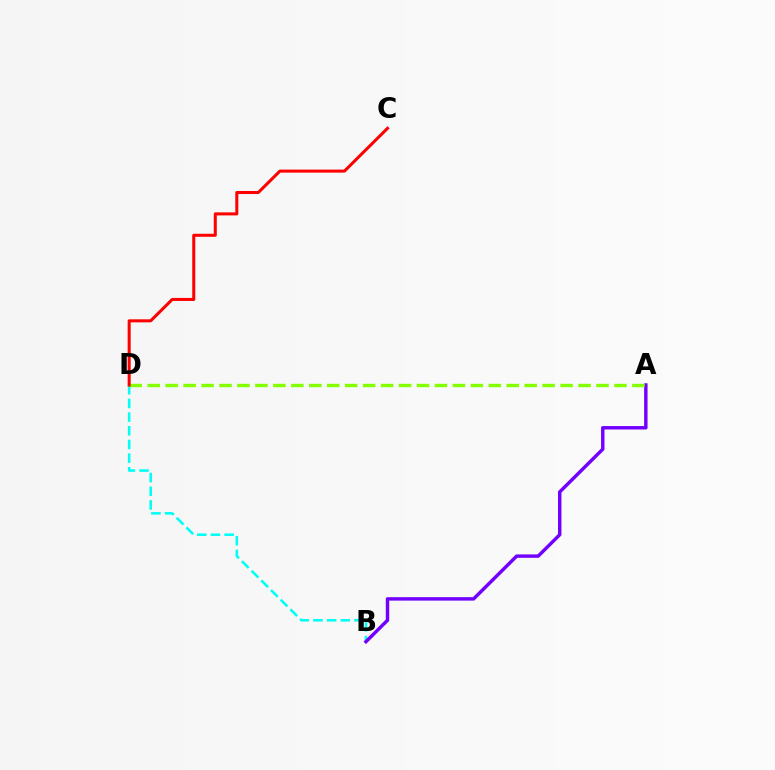{('B', 'D'): [{'color': '#00fff6', 'line_style': 'dashed', 'thickness': 1.86}], ('A', 'B'): [{'color': '#7200ff', 'line_style': 'solid', 'thickness': 2.47}], ('A', 'D'): [{'color': '#84ff00', 'line_style': 'dashed', 'thickness': 2.44}], ('C', 'D'): [{'color': '#ff0000', 'line_style': 'solid', 'thickness': 2.19}]}